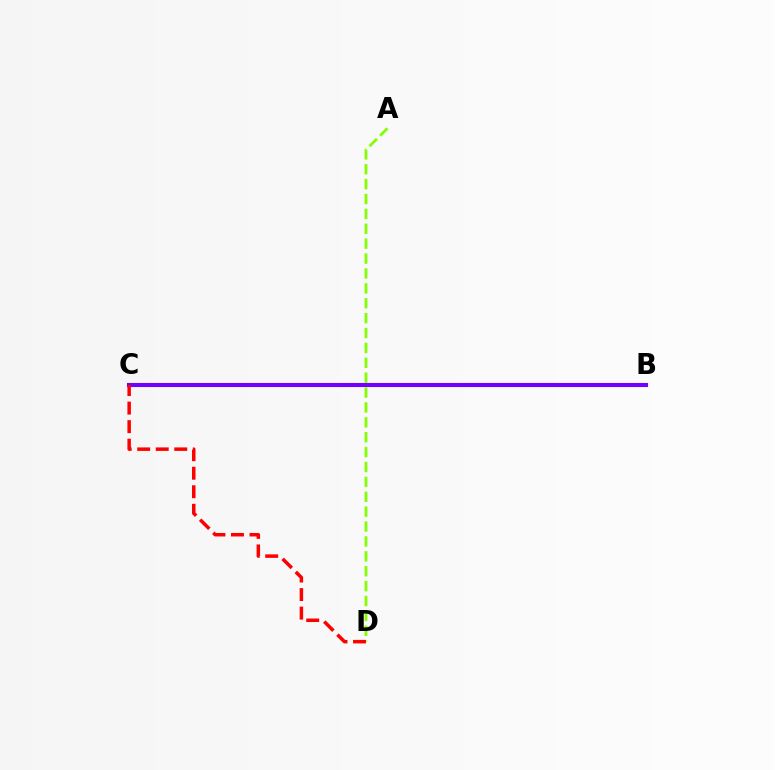{('B', 'C'): [{'color': '#00fff6', 'line_style': 'dotted', 'thickness': 2.54}, {'color': '#7200ff', 'line_style': 'solid', 'thickness': 2.95}], ('A', 'D'): [{'color': '#84ff00', 'line_style': 'dashed', 'thickness': 2.02}], ('C', 'D'): [{'color': '#ff0000', 'line_style': 'dashed', 'thickness': 2.52}]}